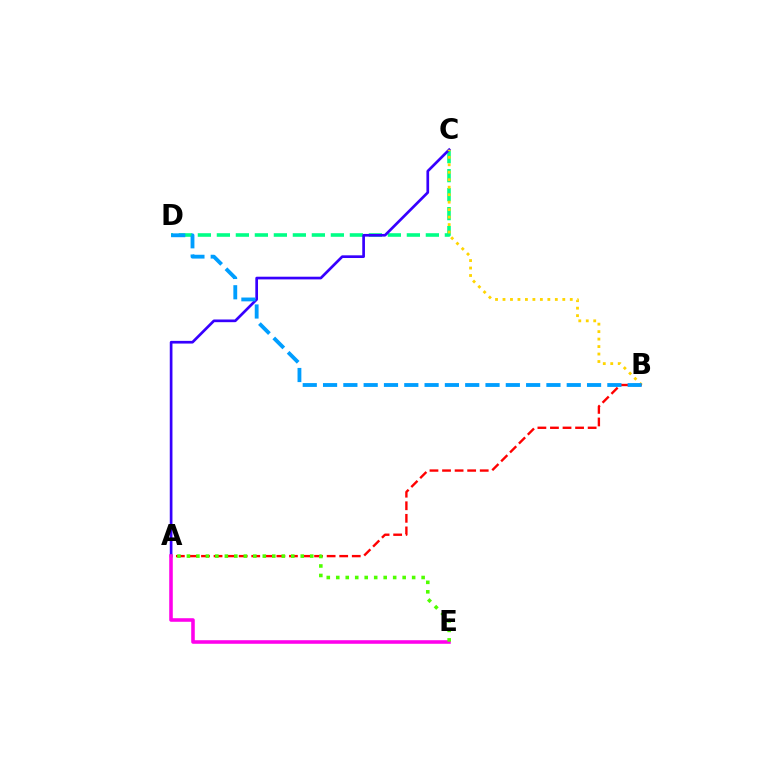{('C', 'D'): [{'color': '#00ff86', 'line_style': 'dashed', 'thickness': 2.58}], ('A', 'C'): [{'color': '#3700ff', 'line_style': 'solid', 'thickness': 1.94}], ('B', 'C'): [{'color': '#ffd500', 'line_style': 'dotted', 'thickness': 2.03}], ('A', 'B'): [{'color': '#ff0000', 'line_style': 'dashed', 'thickness': 1.71}], ('B', 'D'): [{'color': '#009eff', 'line_style': 'dashed', 'thickness': 2.76}], ('A', 'E'): [{'color': '#ff00ed', 'line_style': 'solid', 'thickness': 2.57}, {'color': '#4fff00', 'line_style': 'dotted', 'thickness': 2.58}]}